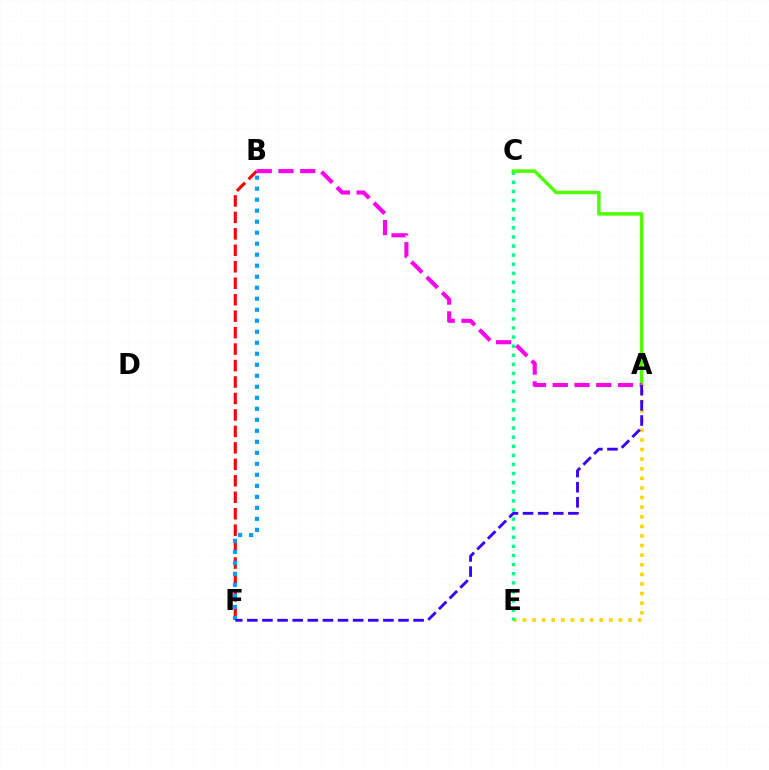{('A', 'E'): [{'color': '#ffd500', 'line_style': 'dotted', 'thickness': 2.61}], ('B', 'F'): [{'color': '#ff0000', 'line_style': 'dashed', 'thickness': 2.24}, {'color': '#009eff', 'line_style': 'dotted', 'thickness': 2.99}], ('C', 'E'): [{'color': '#00ff86', 'line_style': 'dotted', 'thickness': 2.47}], ('A', 'C'): [{'color': '#4fff00', 'line_style': 'solid', 'thickness': 2.52}], ('A', 'B'): [{'color': '#ff00ed', 'line_style': 'dashed', 'thickness': 2.95}], ('A', 'F'): [{'color': '#3700ff', 'line_style': 'dashed', 'thickness': 2.05}]}